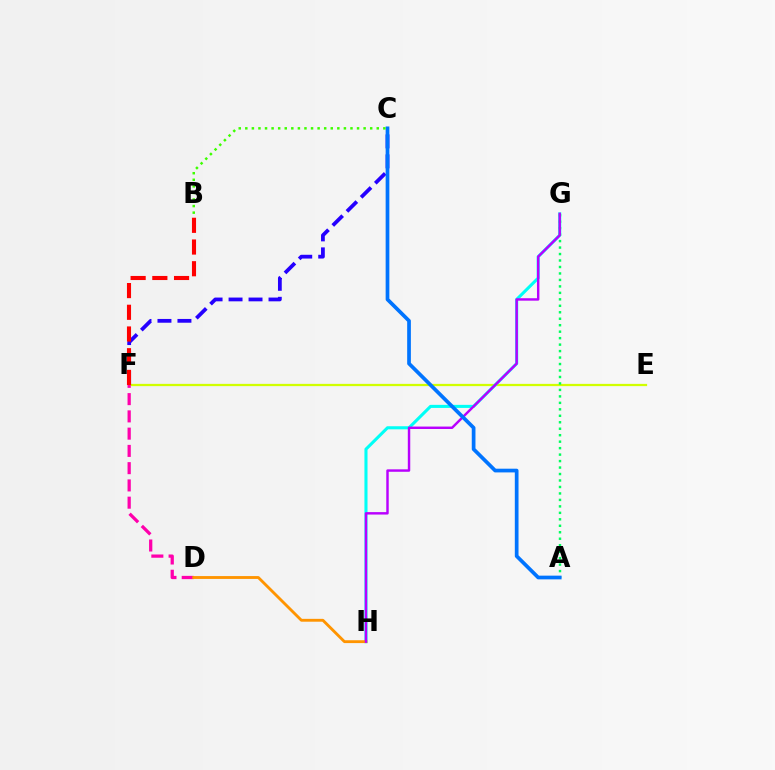{('E', 'F'): [{'color': '#d1ff00', 'line_style': 'solid', 'thickness': 1.63}], ('G', 'H'): [{'color': '#00fff6', 'line_style': 'solid', 'thickness': 2.22}, {'color': '#b900ff', 'line_style': 'solid', 'thickness': 1.76}], ('A', 'G'): [{'color': '#00ff5c', 'line_style': 'dotted', 'thickness': 1.76}], ('C', 'F'): [{'color': '#2500ff', 'line_style': 'dashed', 'thickness': 2.71}], ('B', 'F'): [{'color': '#ff0000', 'line_style': 'dashed', 'thickness': 2.95}], ('D', 'F'): [{'color': '#ff00ac', 'line_style': 'dashed', 'thickness': 2.34}], ('D', 'H'): [{'color': '#ff9400', 'line_style': 'solid', 'thickness': 2.05}], ('A', 'C'): [{'color': '#0074ff', 'line_style': 'solid', 'thickness': 2.67}], ('B', 'C'): [{'color': '#3dff00', 'line_style': 'dotted', 'thickness': 1.79}]}